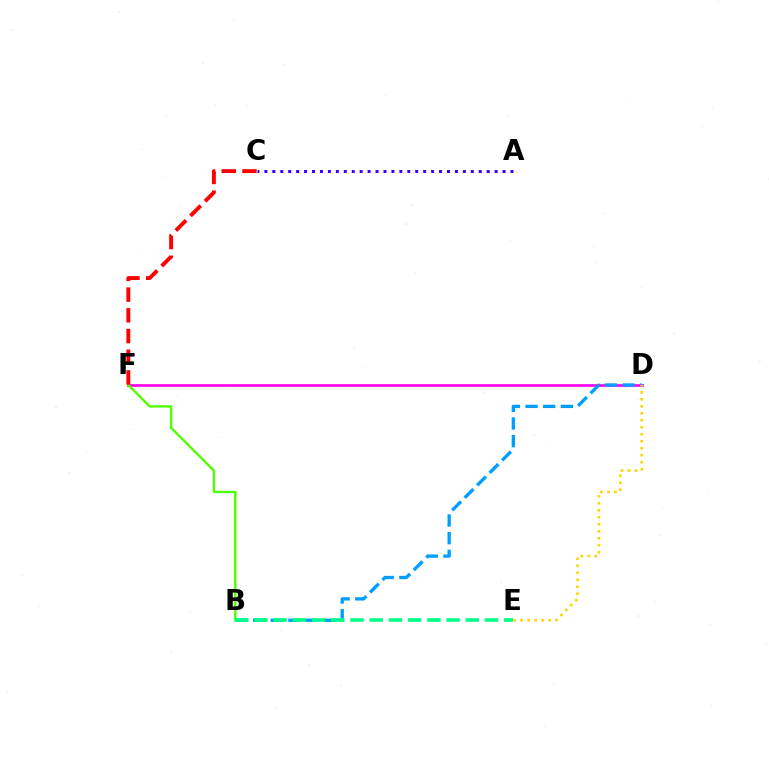{('D', 'F'): [{'color': '#ff00ed', 'line_style': 'solid', 'thickness': 1.94}], ('B', 'F'): [{'color': '#4fff00', 'line_style': 'solid', 'thickness': 1.7}], ('C', 'F'): [{'color': '#ff0000', 'line_style': 'dashed', 'thickness': 2.81}], ('A', 'C'): [{'color': '#3700ff', 'line_style': 'dotted', 'thickness': 2.16}], ('B', 'D'): [{'color': '#009eff', 'line_style': 'dashed', 'thickness': 2.4}], ('B', 'E'): [{'color': '#00ff86', 'line_style': 'dashed', 'thickness': 2.61}], ('D', 'E'): [{'color': '#ffd500', 'line_style': 'dotted', 'thickness': 1.9}]}